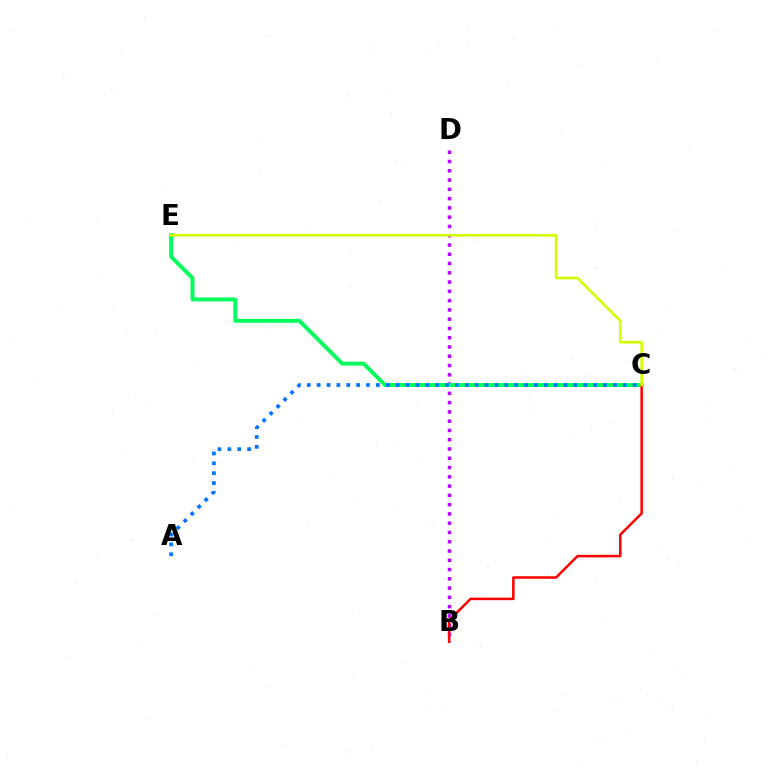{('B', 'D'): [{'color': '#b900ff', 'line_style': 'dotted', 'thickness': 2.52}], ('C', 'E'): [{'color': '#00ff5c', 'line_style': 'solid', 'thickness': 2.83}, {'color': '#d1ff00', 'line_style': 'solid', 'thickness': 1.89}], ('B', 'C'): [{'color': '#ff0000', 'line_style': 'solid', 'thickness': 1.82}], ('A', 'C'): [{'color': '#0074ff', 'line_style': 'dotted', 'thickness': 2.68}]}